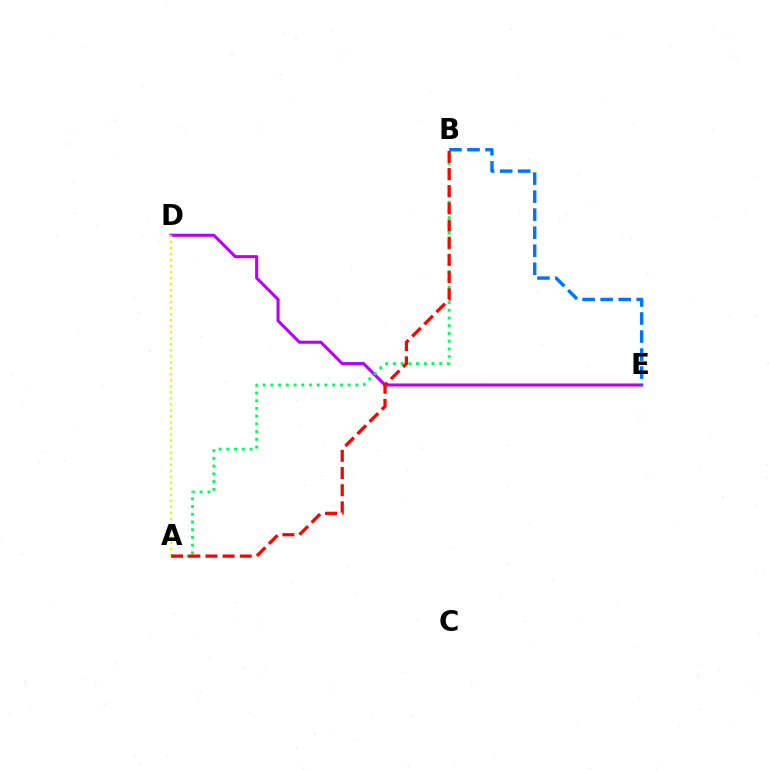{('D', 'E'): [{'color': '#b900ff', 'line_style': 'solid', 'thickness': 2.22}], ('A', 'D'): [{'color': '#d1ff00', 'line_style': 'dotted', 'thickness': 1.64}], ('B', 'E'): [{'color': '#0074ff', 'line_style': 'dashed', 'thickness': 2.45}], ('A', 'B'): [{'color': '#00ff5c', 'line_style': 'dotted', 'thickness': 2.1}, {'color': '#ff0000', 'line_style': 'dashed', 'thickness': 2.33}]}